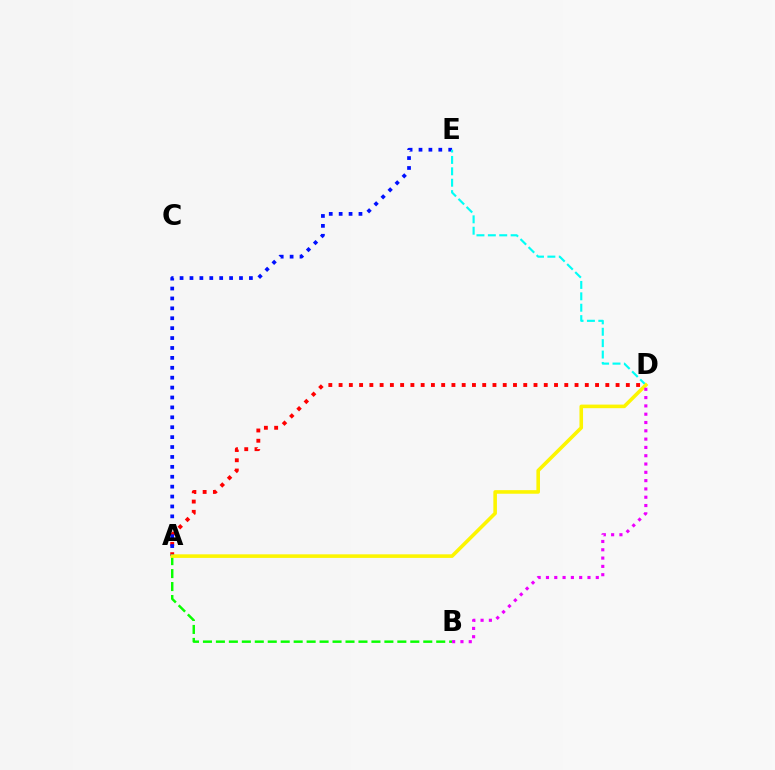{('A', 'D'): [{'color': '#ff0000', 'line_style': 'dotted', 'thickness': 2.79}, {'color': '#fcf500', 'line_style': 'solid', 'thickness': 2.58}], ('A', 'E'): [{'color': '#0010ff', 'line_style': 'dotted', 'thickness': 2.69}], ('A', 'B'): [{'color': '#08ff00', 'line_style': 'dashed', 'thickness': 1.76}], ('D', 'E'): [{'color': '#00fff6', 'line_style': 'dashed', 'thickness': 1.55}], ('B', 'D'): [{'color': '#ee00ff', 'line_style': 'dotted', 'thickness': 2.26}]}